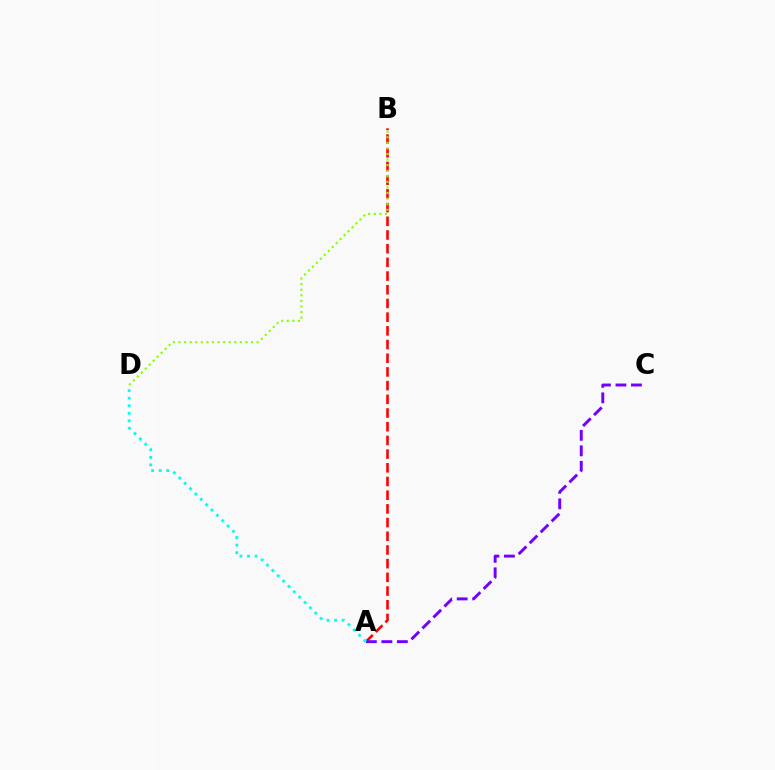{('A', 'B'): [{'color': '#ff0000', 'line_style': 'dashed', 'thickness': 1.86}], ('A', 'C'): [{'color': '#7200ff', 'line_style': 'dashed', 'thickness': 2.1}], ('A', 'D'): [{'color': '#00fff6', 'line_style': 'dotted', 'thickness': 2.06}], ('B', 'D'): [{'color': '#84ff00', 'line_style': 'dotted', 'thickness': 1.52}]}